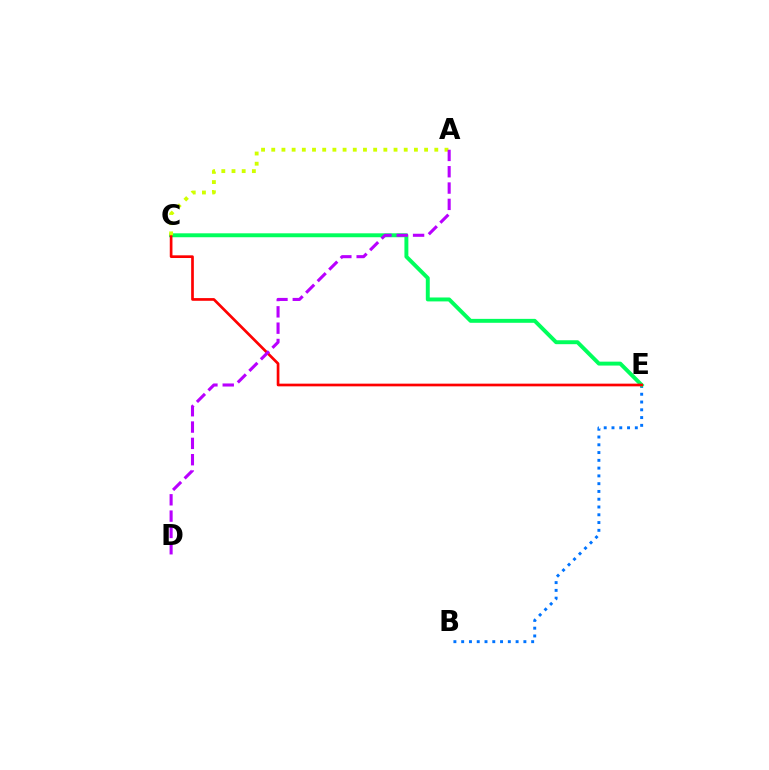{('B', 'E'): [{'color': '#0074ff', 'line_style': 'dotted', 'thickness': 2.11}], ('C', 'E'): [{'color': '#00ff5c', 'line_style': 'solid', 'thickness': 2.83}, {'color': '#ff0000', 'line_style': 'solid', 'thickness': 1.94}], ('A', 'C'): [{'color': '#d1ff00', 'line_style': 'dotted', 'thickness': 2.77}], ('A', 'D'): [{'color': '#b900ff', 'line_style': 'dashed', 'thickness': 2.22}]}